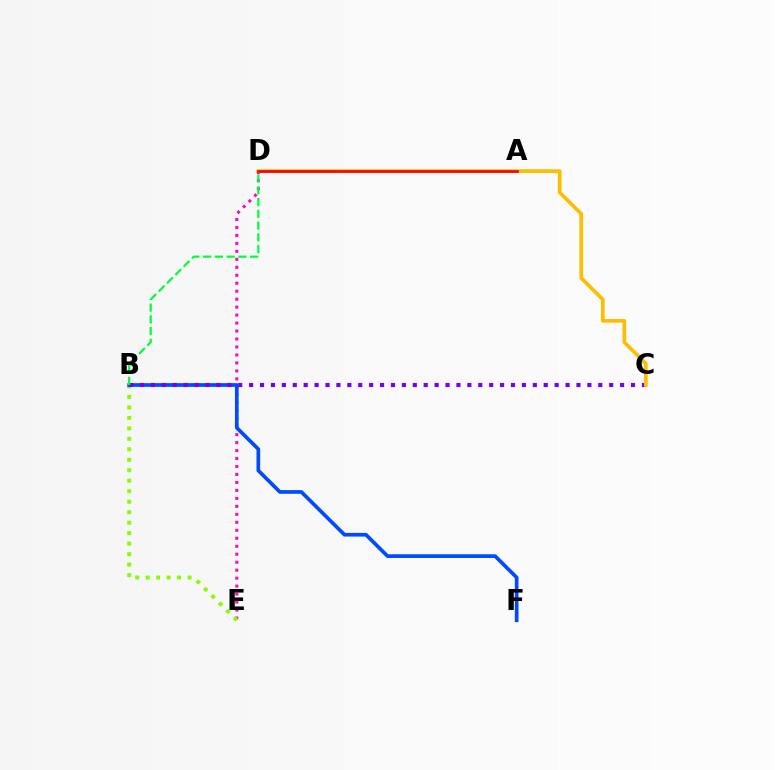{('D', 'E'): [{'color': '#ff00cf', 'line_style': 'dotted', 'thickness': 2.17}], ('A', 'D'): [{'color': '#00fff6', 'line_style': 'solid', 'thickness': 1.7}, {'color': '#ff0000', 'line_style': 'solid', 'thickness': 1.95}], ('B', 'E'): [{'color': '#84ff00', 'line_style': 'dotted', 'thickness': 2.85}], ('B', 'F'): [{'color': '#004bff', 'line_style': 'solid', 'thickness': 2.66}], ('B', 'C'): [{'color': '#7200ff', 'line_style': 'dotted', 'thickness': 2.96}], ('C', 'D'): [{'color': '#ffbd00', 'line_style': 'solid', 'thickness': 2.66}], ('B', 'D'): [{'color': '#00ff39', 'line_style': 'dashed', 'thickness': 1.6}]}